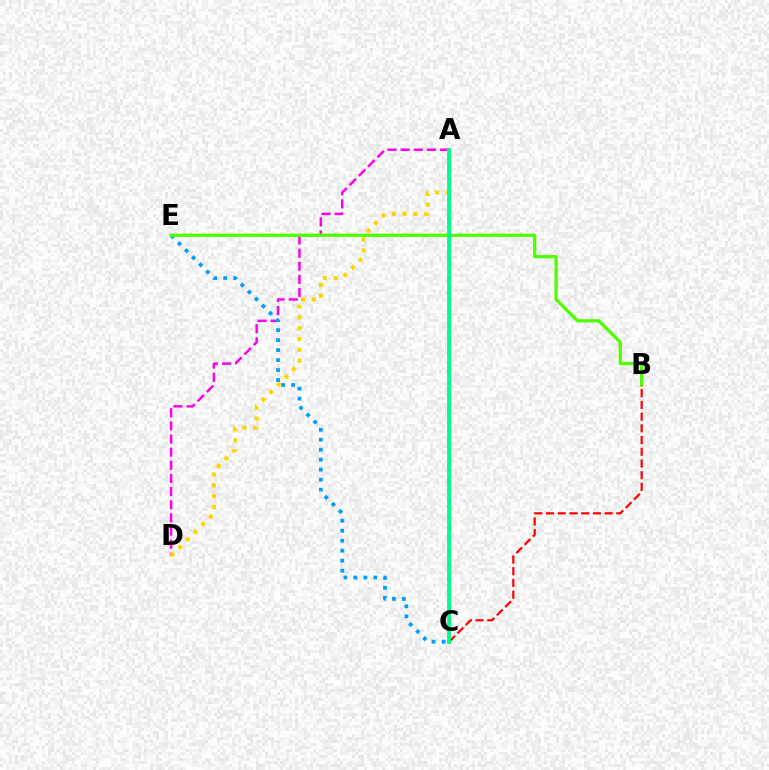{('A', 'D'): [{'color': '#ff00ed', 'line_style': 'dashed', 'thickness': 1.79}, {'color': '#ffd500', 'line_style': 'dotted', 'thickness': 2.93}], ('C', 'E'): [{'color': '#009eff', 'line_style': 'dotted', 'thickness': 2.71}], ('B', 'E'): [{'color': '#4fff00', 'line_style': 'solid', 'thickness': 2.35}], ('B', 'C'): [{'color': '#ff0000', 'line_style': 'dashed', 'thickness': 1.59}], ('A', 'C'): [{'color': '#3700ff', 'line_style': 'dashed', 'thickness': 1.8}, {'color': '#00ff86', 'line_style': 'solid', 'thickness': 2.75}]}